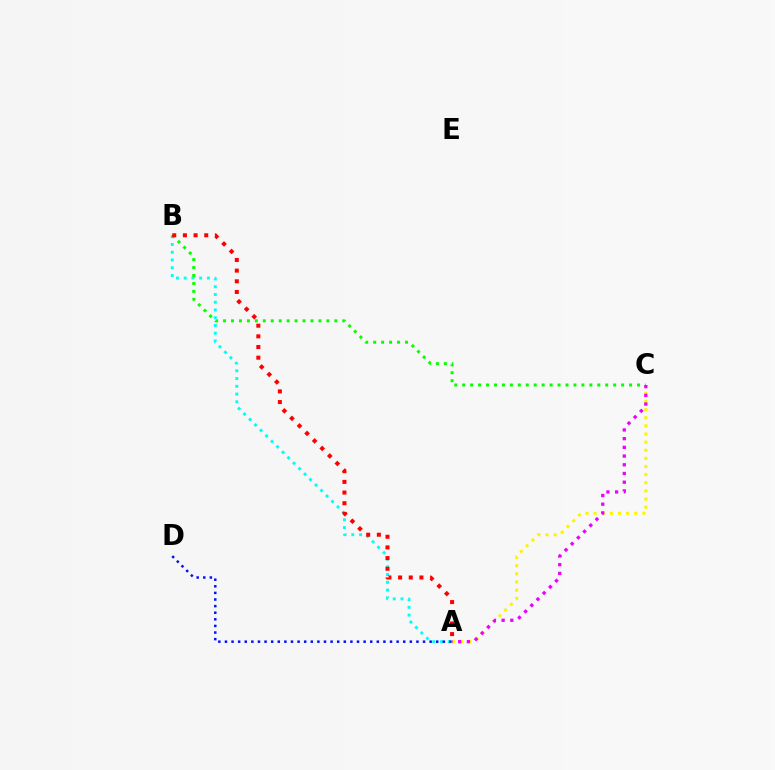{('A', 'C'): [{'color': '#fcf500', 'line_style': 'dotted', 'thickness': 2.21}, {'color': '#ee00ff', 'line_style': 'dotted', 'thickness': 2.37}], ('A', 'B'): [{'color': '#00fff6', 'line_style': 'dotted', 'thickness': 2.11}, {'color': '#ff0000', 'line_style': 'dotted', 'thickness': 2.9}], ('B', 'C'): [{'color': '#08ff00', 'line_style': 'dotted', 'thickness': 2.16}], ('A', 'D'): [{'color': '#0010ff', 'line_style': 'dotted', 'thickness': 1.79}]}